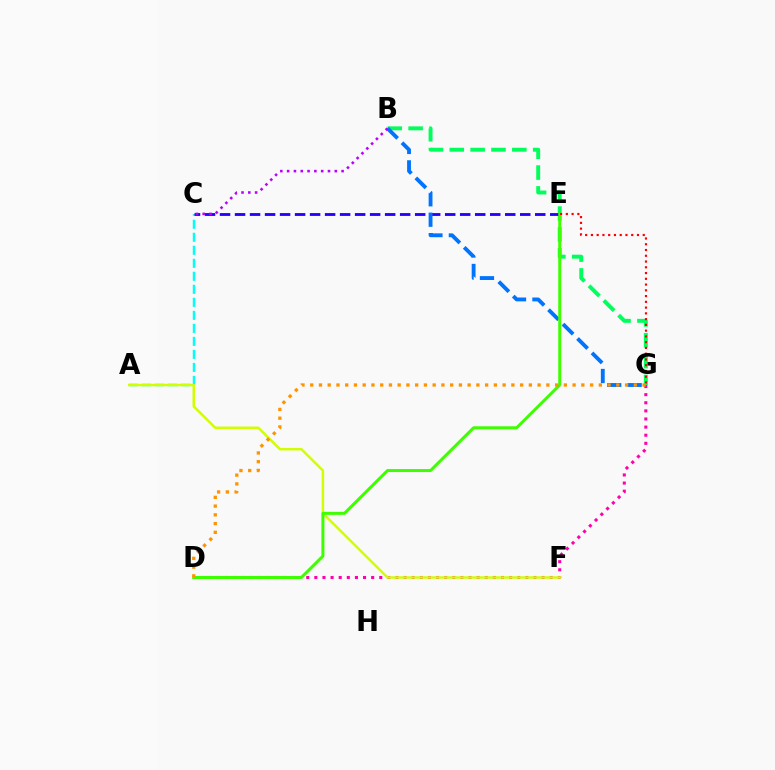{('A', 'C'): [{'color': '#00fff6', 'line_style': 'dashed', 'thickness': 1.77}], ('D', 'G'): [{'color': '#ff00ac', 'line_style': 'dotted', 'thickness': 2.2}, {'color': '#ff9400', 'line_style': 'dotted', 'thickness': 2.38}], ('A', 'F'): [{'color': '#d1ff00', 'line_style': 'solid', 'thickness': 1.79}], ('B', 'G'): [{'color': '#00ff5c', 'line_style': 'dashed', 'thickness': 2.83}, {'color': '#0074ff', 'line_style': 'dashed', 'thickness': 2.78}], ('C', 'E'): [{'color': '#2500ff', 'line_style': 'dashed', 'thickness': 2.04}], ('B', 'C'): [{'color': '#b900ff', 'line_style': 'dotted', 'thickness': 1.85}], ('D', 'E'): [{'color': '#3dff00', 'line_style': 'solid', 'thickness': 2.16}], ('E', 'G'): [{'color': '#ff0000', 'line_style': 'dotted', 'thickness': 1.56}]}